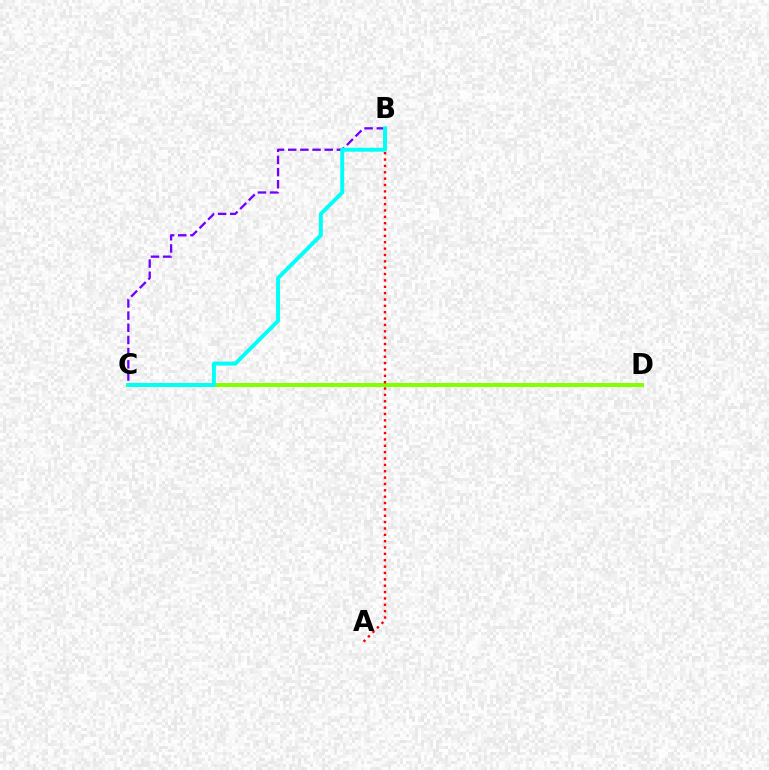{('B', 'C'): [{'color': '#7200ff', 'line_style': 'dashed', 'thickness': 1.65}, {'color': '#00fff6', 'line_style': 'solid', 'thickness': 2.84}], ('C', 'D'): [{'color': '#84ff00', 'line_style': 'solid', 'thickness': 2.89}], ('A', 'B'): [{'color': '#ff0000', 'line_style': 'dotted', 'thickness': 1.73}]}